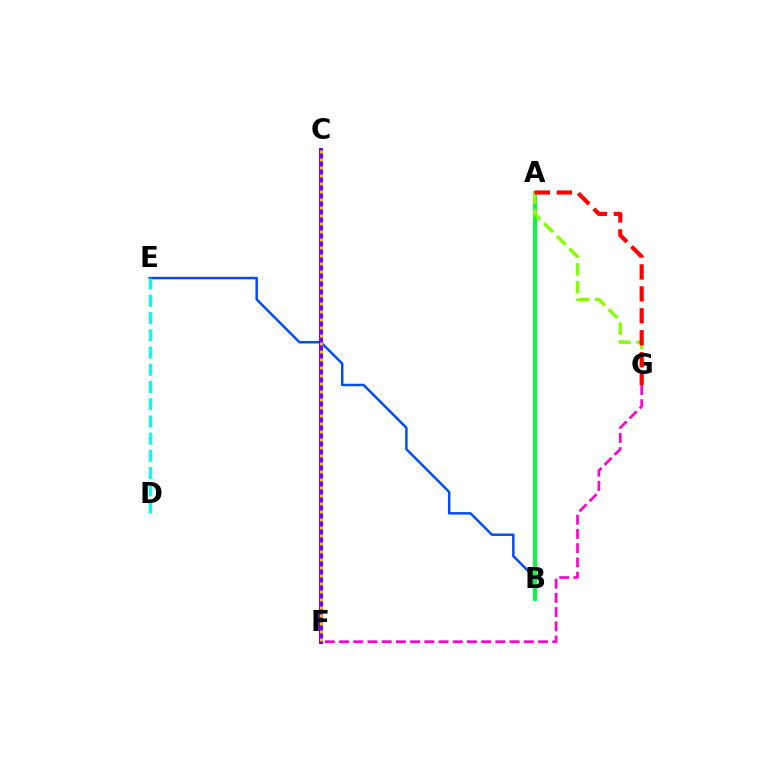{('B', 'E'): [{'color': '#004bff', 'line_style': 'solid', 'thickness': 1.78}], ('F', 'G'): [{'color': '#ff00cf', 'line_style': 'dashed', 'thickness': 1.93}], ('C', 'F'): [{'color': '#7200ff', 'line_style': 'solid', 'thickness': 2.88}, {'color': '#ffbd00', 'line_style': 'dotted', 'thickness': 2.17}], ('A', 'B'): [{'color': '#00ff39', 'line_style': 'solid', 'thickness': 2.85}], ('D', 'E'): [{'color': '#00fff6', 'line_style': 'dashed', 'thickness': 2.34}], ('A', 'G'): [{'color': '#84ff00', 'line_style': 'dashed', 'thickness': 2.43}, {'color': '#ff0000', 'line_style': 'dashed', 'thickness': 2.98}]}